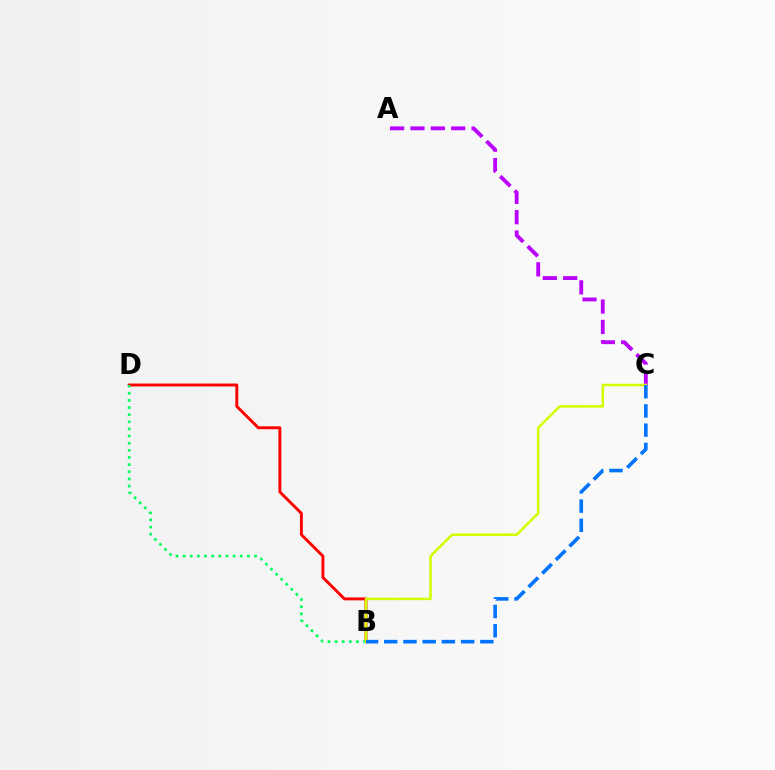{('B', 'D'): [{'color': '#ff0000', 'line_style': 'solid', 'thickness': 2.1}, {'color': '#00ff5c', 'line_style': 'dotted', 'thickness': 1.94}], ('A', 'C'): [{'color': '#b900ff', 'line_style': 'dashed', 'thickness': 2.77}], ('B', 'C'): [{'color': '#d1ff00', 'line_style': 'solid', 'thickness': 1.83}, {'color': '#0074ff', 'line_style': 'dashed', 'thickness': 2.61}]}